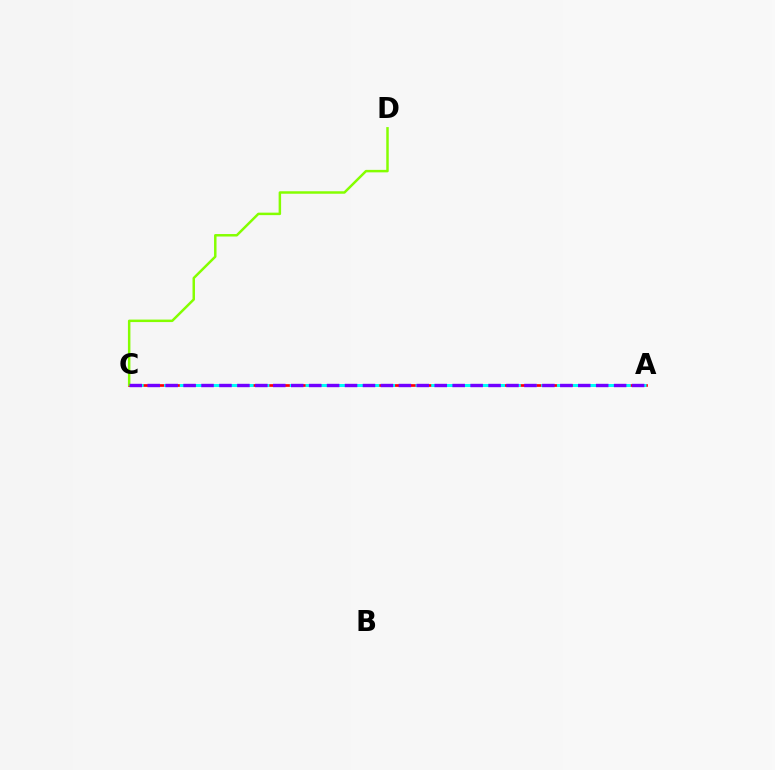{('A', 'C'): [{'color': '#ff0000', 'line_style': 'solid', 'thickness': 1.94}, {'color': '#00fff6', 'line_style': 'dashed', 'thickness': 2.13}, {'color': '#7200ff', 'line_style': 'dashed', 'thickness': 2.44}], ('C', 'D'): [{'color': '#84ff00', 'line_style': 'solid', 'thickness': 1.78}]}